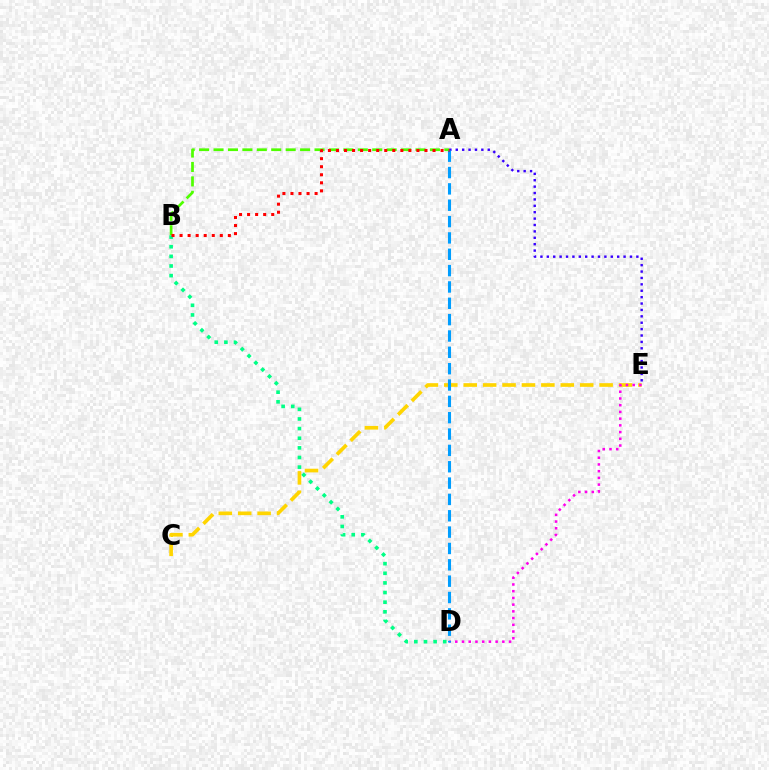{('C', 'E'): [{'color': '#ffd500', 'line_style': 'dashed', 'thickness': 2.64}], ('A', 'B'): [{'color': '#4fff00', 'line_style': 'dashed', 'thickness': 1.96}, {'color': '#ff0000', 'line_style': 'dotted', 'thickness': 2.19}], ('A', 'E'): [{'color': '#3700ff', 'line_style': 'dotted', 'thickness': 1.74}], ('B', 'D'): [{'color': '#00ff86', 'line_style': 'dotted', 'thickness': 2.62}], ('D', 'E'): [{'color': '#ff00ed', 'line_style': 'dotted', 'thickness': 1.83}], ('A', 'D'): [{'color': '#009eff', 'line_style': 'dashed', 'thickness': 2.22}]}